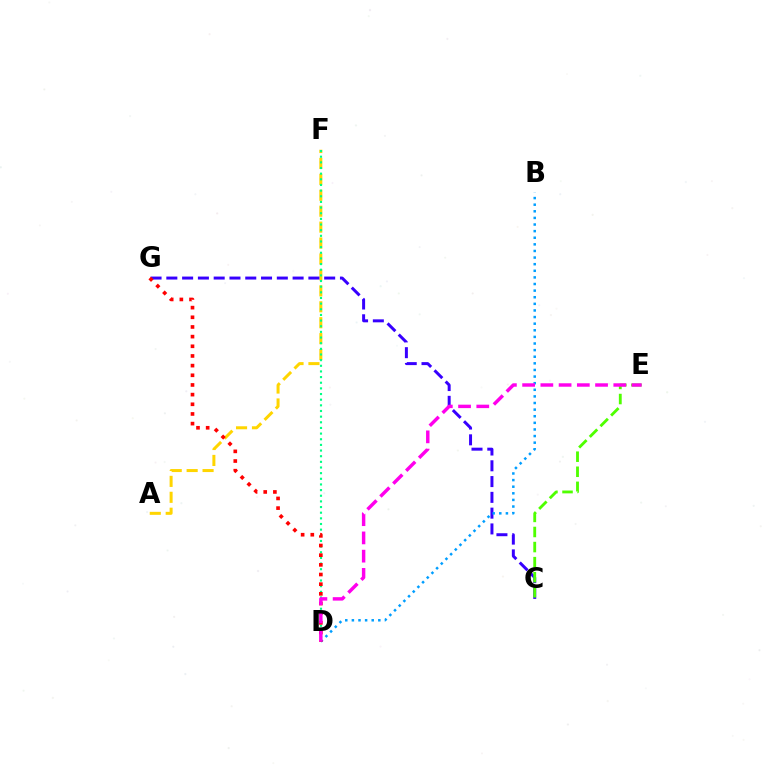{('A', 'F'): [{'color': '#ffd500', 'line_style': 'dashed', 'thickness': 2.16}], ('C', 'G'): [{'color': '#3700ff', 'line_style': 'dashed', 'thickness': 2.14}], ('D', 'F'): [{'color': '#00ff86', 'line_style': 'dotted', 'thickness': 1.54}], ('B', 'D'): [{'color': '#009eff', 'line_style': 'dotted', 'thickness': 1.8}], ('C', 'E'): [{'color': '#4fff00', 'line_style': 'dashed', 'thickness': 2.05}], ('D', 'G'): [{'color': '#ff0000', 'line_style': 'dotted', 'thickness': 2.63}], ('D', 'E'): [{'color': '#ff00ed', 'line_style': 'dashed', 'thickness': 2.48}]}